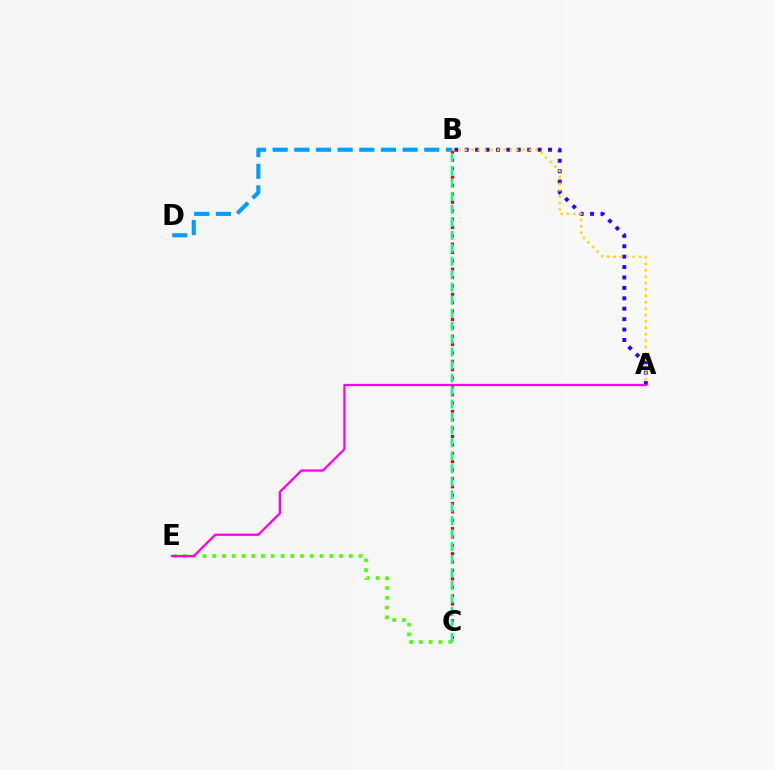{('A', 'B'): [{'color': '#3700ff', 'line_style': 'dotted', 'thickness': 2.83}, {'color': '#ffd500', 'line_style': 'dotted', 'thickness': 1.74}], ('B', 'C'): [{'color': '#ff0000', 'line_style': 'dotted', 'thickness': 2.27}, {'color': '#00ff86', 'line_style': 'dashed', 'thickness': 1.76}], ('B', 'D'): [{'color': '#009eff', 'line_style': 'dashed', 'thickness': 2.94}], ('C', 'E'): [{'color': '#4fff00', 'line_style': 'dotted', 'thickness': 2.65}], ('A', 'E'): [{'color': '#ff00ed', 'line_style': 'solid', 'thickness': 1.63}]}